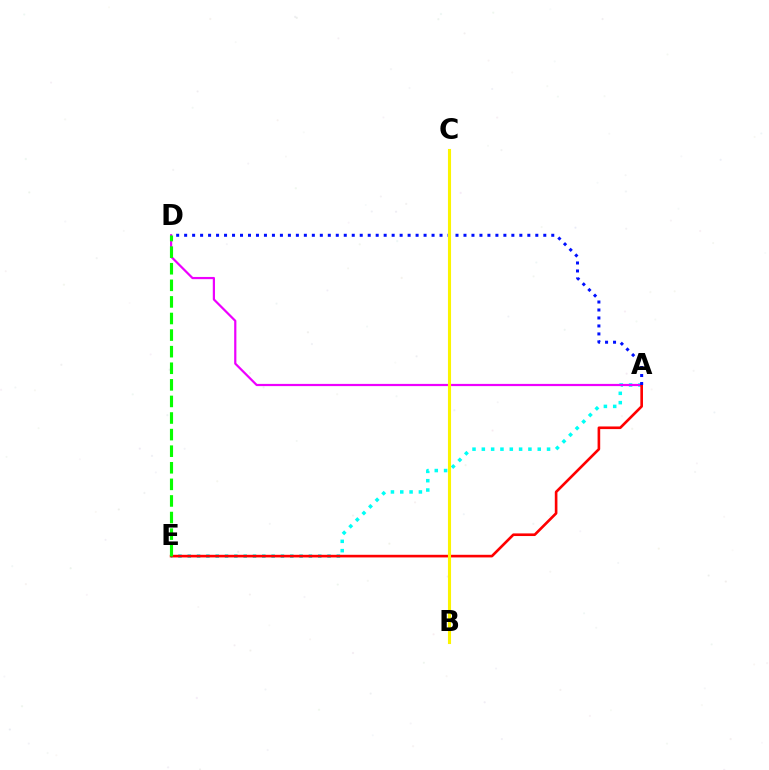{('A', 'E'): [{'color': '#00fff6', 'line_style': 'dotted', 'thickness': 2.53}, {'color': '#ff0000', 'line_style': 'solid', 'thickness': 1.89}], ('A', 'D'): [{'color': '#ee00ff', 'line_style': 'solid', 'thickness': 1.59}, {'color': '#0010ff', 'line_style': 'dotted', 'thickness': 2.17}], ('D', 'E'): [{'color': '#08ff00', 'line_style': 'dashed', 'thickness': 2.25}], ('B', 'C'): [{'color': '#fcf500', 'line_style': 'solid', 'thickness': 2.22}]}